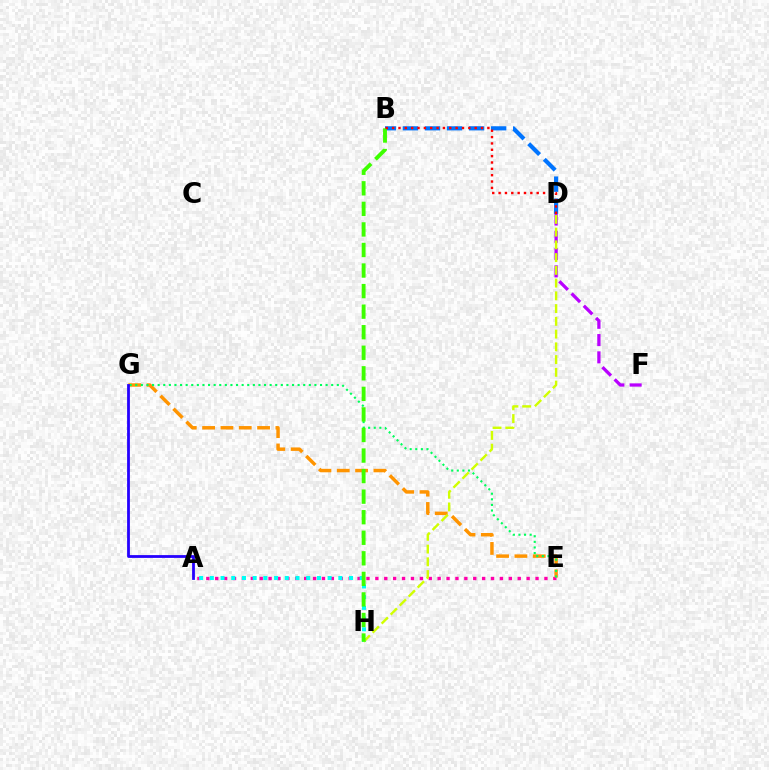{('D', 'F'): [{'color': '#b900ff', 'line_style': 'dashed', 'thickness': 2.35}], ('A', 'E'): [{'color': '#ff00ac', 'line_style': 'dotted', 'thickness': 2.42}], ('E', 'G'): [{'color': '#ff9400', 'line_style': 'dashed', 'thickness': 2.49}, {'color': '#00ff5c', 'line_style': 'dotted', 'thickness': 1.52}], ('B', 'D'): [{'color': '#0074ff', 'line_style': 'dashed', 'thickness': 3.0}, {'color': '#ff0000', 'line_style': 'dotted', 'thickness': 1.73}], ('A', 'H'): [{'color': '#00fff6', 'line_style': 'dotted', 'thickness': 2.91}], ('D', 'H'): [{'color': '#d1ff00', 'line_style': 'dashed', 'thickness': 1.73}], ('B', 'H'): [{'color': '#3dff00', 'line_style': 'dashed', 'thickness': 2.79}], ('A', 'G'): [{'color': '#2500ff', 'line_style': 'solid', 'thickness': 2.01}]}